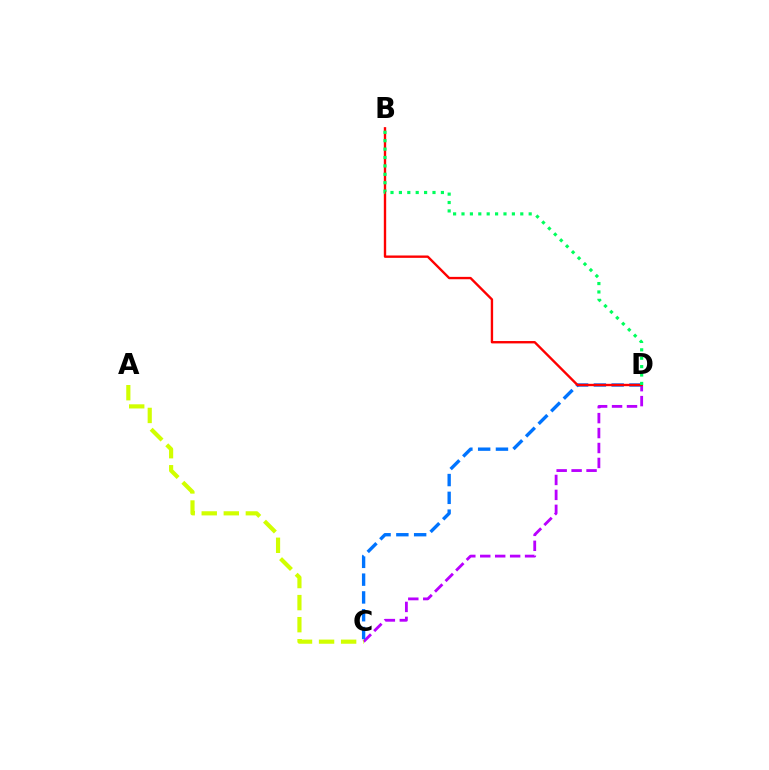{('C', 'D'): [{'color': '#b900ff', 'line_style': 'dashed', 'thickness': 2.03}, {'color': '#0074ff', 'line_style': 'dashed', 'thickness': 2.42}], ('B', 'D'): [{'color': '#ff0000', 'line_style': 'solid', 'thickness': 1.71}, {'color': '#00ff5c', 'line_style': 'dotted', 'thickness': 2.28}], ('A', 'C'): [{'color': '#d1ff00', 'line_style': 'dashed', 'thickness': 3.0}]}